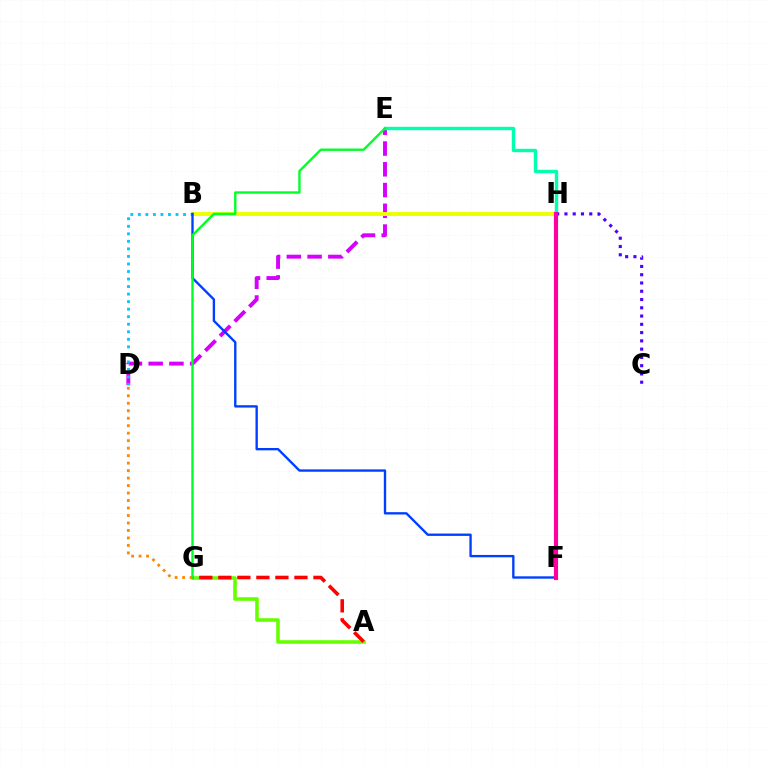{('A', 'G'): [{'color': '#66ff00', 'line_style': 'solid', 'thickness': 2.57}, {'color': '#ff0000', 'line_style': 'dashed', 'thickness': 2.58}], ('D', 'E'): [{'color': '#d600ff', 'line_style': 'dashed', 'thickness': 2.82}], ('B', 'H'): [{'color': '#eeff00', 'line_style': 'solid', 'thickness': 2.81}], ('E', 'H'): [{'color': '#00ffaf', 'line_style': 'solid', 'thickness': 2.46}], ('C', 'H'): [{'color': '#4f00ff', 'line_style': 'dotted', 'thickness': 2.25}], ('D', 'G'): [{'color': '#ff8800', 'line_style': 'dotted', 'thickness': 2.03}], ('B', 'D'): [{'color': '#00c7ff', 'line_style': 'dotted', 'thickness': 2.05}], ('B', 'F'): [{'color': '#003fff', 'line_style': 'solid', 'thickness': 1.7}], ('E', 'G'): [{'color': '#00ff27', 'line_style': 'solid', 'thickness': 1.71}], ('F', 'H'): [{'color': '#ff00a0', 'line_style': 'solid', 'thickness': 2.98}]}